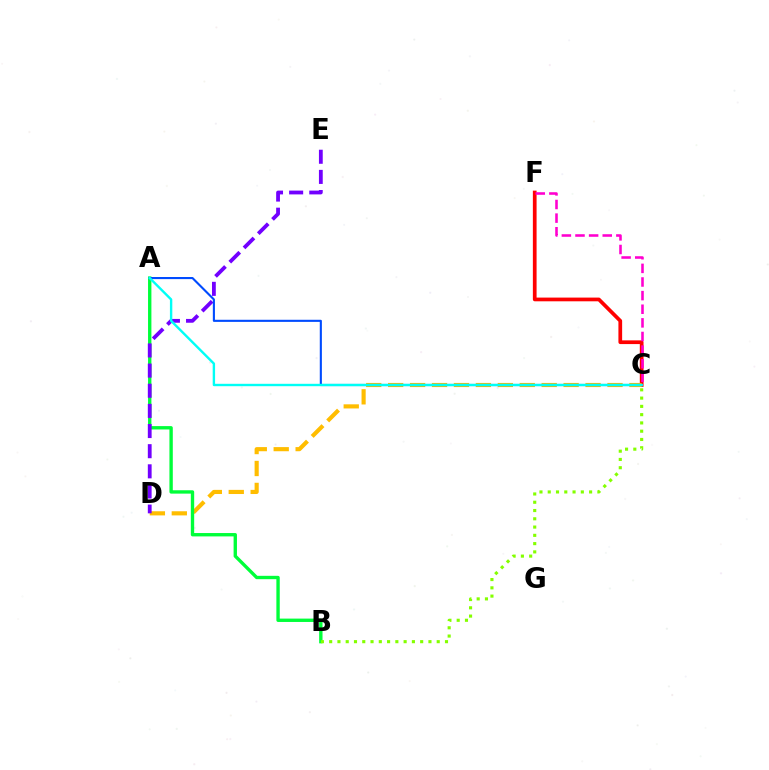{('C', 'F'): [{'color': '#ff0000', 'line_style': 'solid', 'thickness': 2.68}, {'color': '#ff00cf', 'line_style': 'dashed', 'thickness': 1.85}], ('C', 'D'): [{'color': '#ffbd00', 'line_style': 'dashed', 'thickness': 2.98}], ('A', 'B'): [{'color': '#00ff39', 'line_style': 'solid', 'thickness': 2.42}], ('D', 'E'): [{'color': '#7200ff', 'line_style': 'dashed', 'thickness': 2.74}], ('B', 'C'): [{'color': '#84ff00', 'line_style': 'dotted', 'thickness': 2.25}], ('A', 'C'): [{'color': '#004bff', 'line_style': 'solid', 'thickness': 1.52}, {'color': '#00fff6', 'line_style': 'solid', 'thickness': 1.72}]}